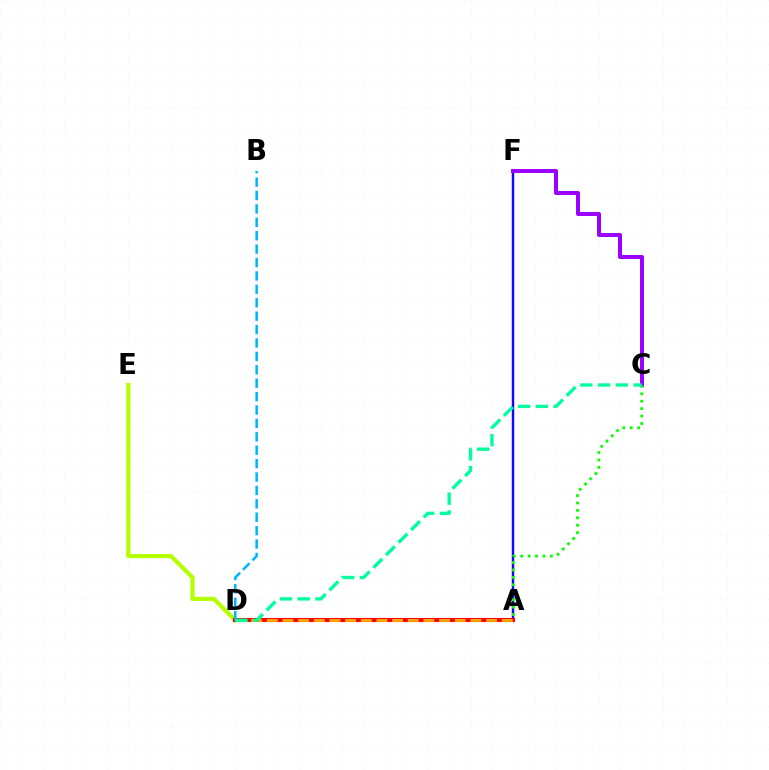{('A', 'F'): [{'color': '#ff00bd', 'line_style': 'solid', 'thickness': 1.77}, {'color': '#0010ff', 'line_style': 'solid', 'thickness': 1.53}], ('D', 'E'): [{'color': '#b3ff00', 'line_style': 'solid', 'thickness': 3.0}], ('A', 'D'): [{'color': '#ff0000', 'line_style': 'solid', 'thickness': 2.95}, {'color': '#ffa500', 'line_style': 'dashed', 'thickness': 2.13}], ('B', 'D'): [{'color': '#00b5ff', 'line_style': 'dashed', 'thickness': 1.82}], ('C', 'F'): [{'color': '#9b00ff', 'line_style': 'solid', 'thickness': 2.86}], ('A', 'C'): [{'color': '#08ff00', 'line_style': 'dotted', 'thickness': 2.01}], ('C', 'D'): [{'color': '#00ff9d', 'line_style': 'dashed', 'thickness': 2.41}]}